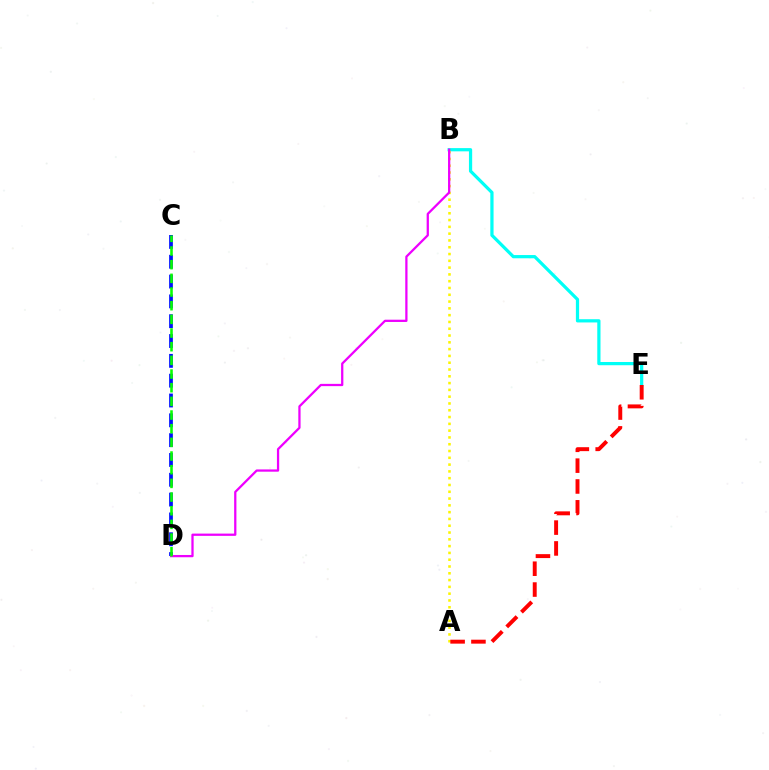{('B', 'E'): [{'color': '#00fff6', 'line_style': 'solid', 'thickness': 2.33}], ('C', 'D'): [{'color': '#0010ff', 'line_style': 'dashed', 'thickness': 2.69}, {'color': '#08ff00', 'line_style': 'dashed', 'thickness': 1.86}], ('A', 'B'): [{'color': '#fcf500', 'line_style': 'dotted', 'thickness': 1.85}], ('A', 'E'): [{'color': '#ff0000', 'line_style': 'dashed', 'thickness': 2.83}], ('B', 'D'): [{'color': '#ee00ff', 'line_style': 'solid', 'thickness': 1.63}]}